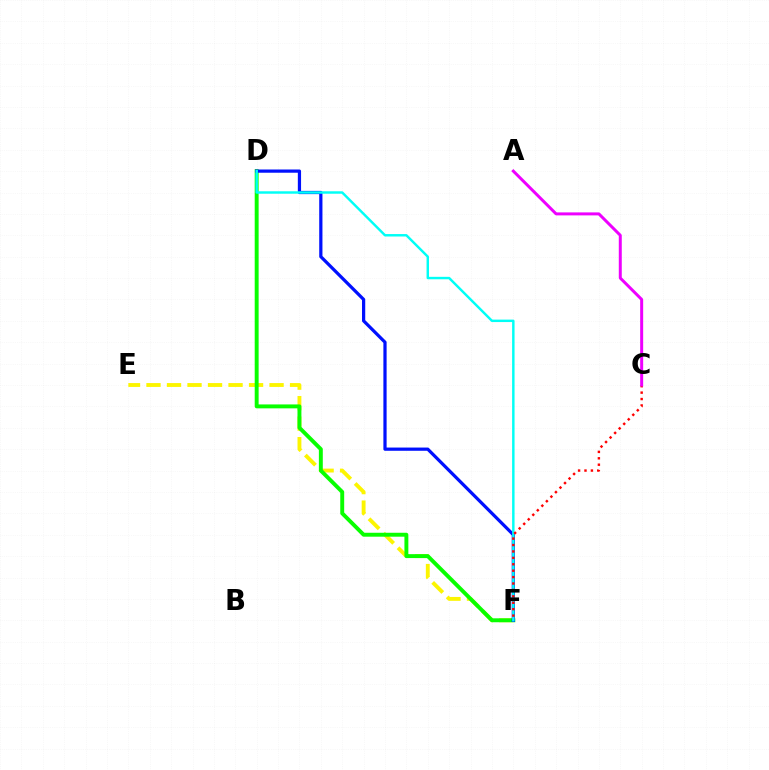{('E', 'F'): [{'color': '#fcf500', 'line_style': 'dashed', 'thickness': 2.79}], ('D', 'F'): [{'color': '#08ff00', 'line_style': 'solid', 'thickness': 2.82}, {'color': '#0010ff', 'line_style': 'solid', 'thickness': 2.32}, {'color': '#00fff6', 'line_style': 'solid', 'thickness': 1.76}], ('C', 'F'): [{'color': '#ff0000', 'line_style': 'dotted', 'thickness': 1.74}], ('A', 'C'): [{'color': '#ee00ff', 'line_style': 'solid', 'thickness': 2.15}]}